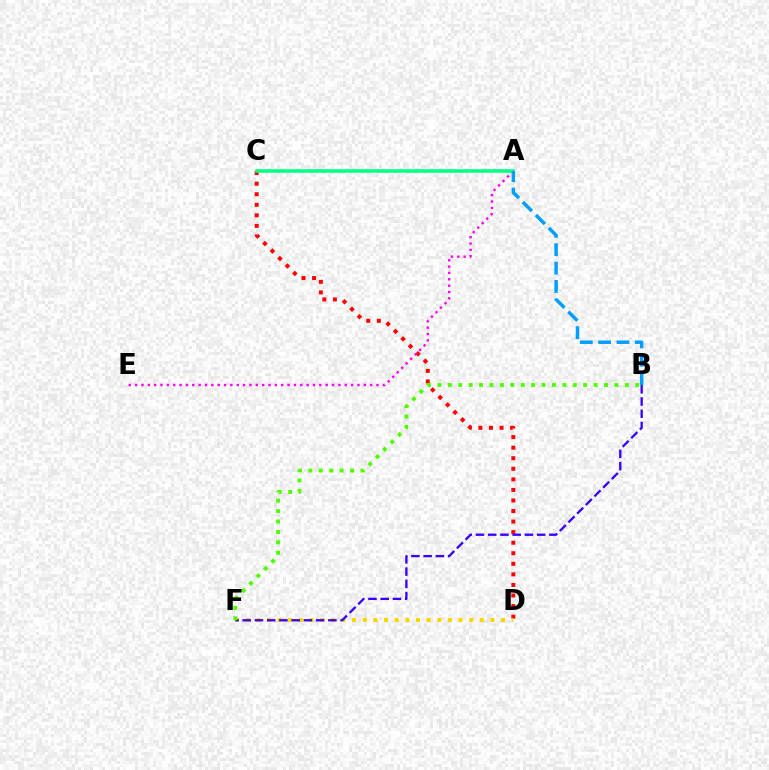{('C', 'D'): [{'color': '#ff0000', 'line_style': 'dotted', 'thickness': 2.87}], ('D', 'F'): [{'color': '#ffd500', 'line_style': 'dotted', 'thickness': 2.89}], ('B', 'F'): [{'color': '#3700ff', 'line_style': 'dashed', 'thickness': 1.66}, {'color': '#4fff00', 'line_style': 'dotted', 'thickness': 2.83}], ('A', 'E'): [{'color': '#ff00ed', 'line_style': 'dotted', 'thickness': 1.73}], ('A', 'C'): [{'color': '#00ff86', 'line_style': 'solid', 'thickness': 2.53}], ('A', 'B'): [{'color': '#009eff', 'line_style': 'dashed', 'thickness': 2.49}]}